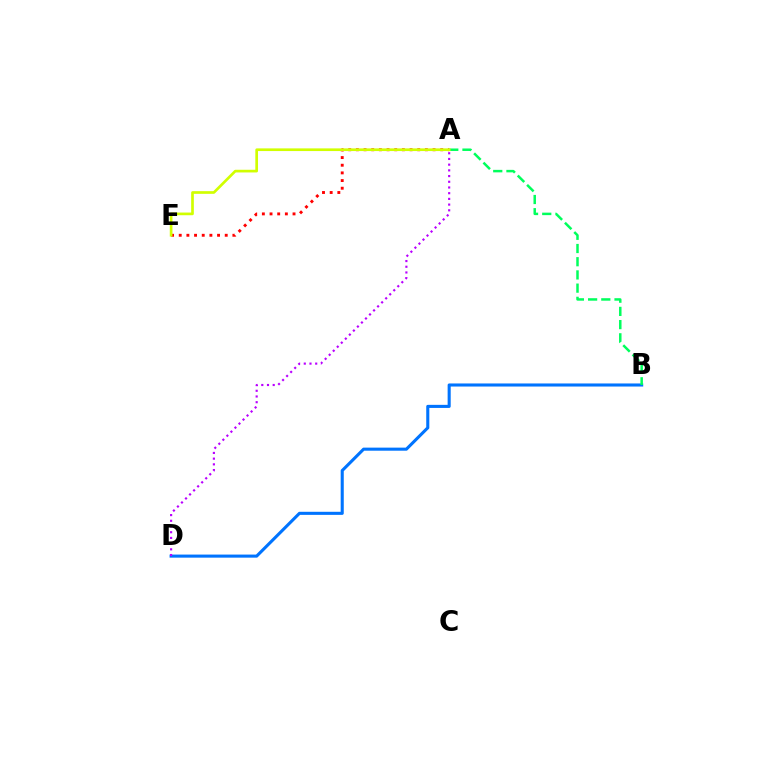{('B', 'D'): [{'color': '#0074ff', 'line_style': 'solid', 'thickness': 2.22}], ('A', 'E'): [{'color': '#ff0000', 'line_style': 'dotted', 'thickness': 2.08}, {'color': '#d1ff00', 'line_style': 'solid', 'thickness': 1.93}], ('A', 'B'): [{'color': '#00ff5c', 'line_style': 'dashed', 'thickness': 1.79}], ('A', 'D'): [{'color': '#b900ff', 'line_style': 'dotted', 'thickness': 1.55}]}